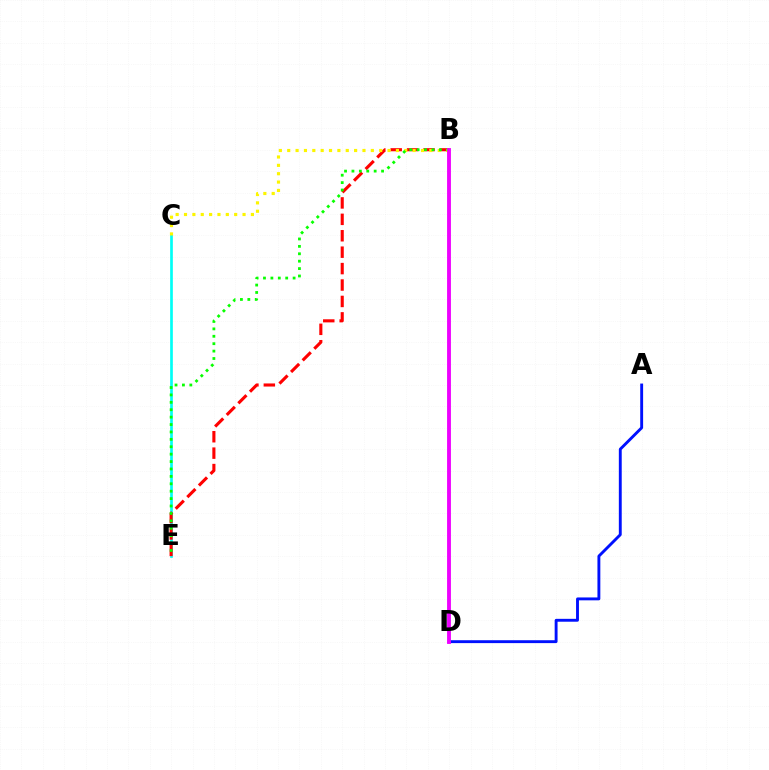{('A', 'D'): [{'color': '#0010ff', 'line_style': 'solid', 'thickness': 2.08}], ('C', 'E'): [{'color': '#00fff6', 'line_style': 'solid', 'thickness': 1.93}], ('B', 'E'): [{'color': '#ff0000', 'line_style': 'dashed', 'thickness': 2.23}, {'color': '#08ff00', 'line_style': 'dotted', 'thickness': 2.01}], ('B', 'C'): [{'color': '#fcf500', 'line_style': 'dotted', 'thickness': 2.27}], ('B', 'D'): [{'color': '#ee00ff', 'line_style': 'solid', 'thickness': 2.77}]}